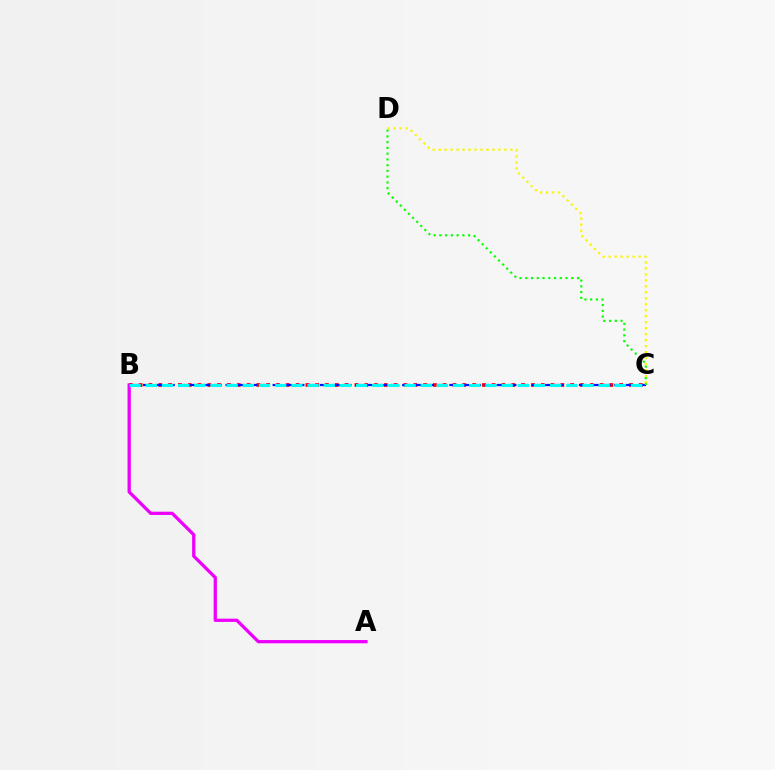{('A', 'B'): [{'color': '#ee00ff', 'line_style': 'solid', 'thickness': 2.35}], ('B', 'C'): [{'color': '#ff0000', 'line_style': 'dotted', 'thickness': 2.66}, {'color': '#0010ff', 'line_style': 'dashed', 'thickness': 1.6}, {'color': '#00fff6', 'line_style': 'dashed', 'thickness': 2.2}], ('C', 'D'): [{'color': '#08ff00', 'line_style': 'dotted', 'thickness': 1.56}, {'color': '#fcf500', 'line_style': 'dotted', 'thickness': 1.63}]}